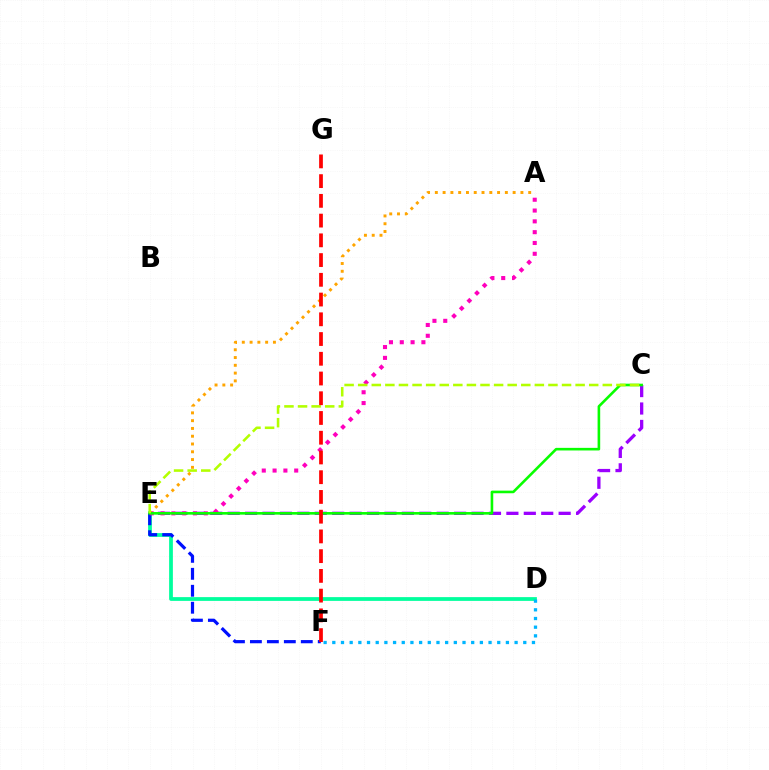{('C', 'E'): [{'color': '#9b00ff', 'line_style': 'dashed', 'thickness': 2.37}, {'color': '#08ff00', 'line_style': 'solid', 'thickness': 1.88}, {'color': '#b3ff00', 'line_style': 'dashed', 'thickness': 1.85}], ('D', 'E'): [{'color': '#00ff9d', 'line_style': 'solid', 'thickness': 2.71}], ('E', 'F'): [{'color': '#0010ff', 'line_style': 'dashed', 'thickness': 2.3}], ('A', 'E'): [{'color': '#ff00bd', 'line_style': 'dotted', 'thickness': 2.94}, {'color': '#ffa500', 'line_style': 'dotted', 'thickness': 2.11}], ('D', 'F'): [{'color': '#00b5ff', 'line_style': 'dotted', 'thickness': 2.36}], ('F', 'G'): [{'color': '#ff0000', 'line_style': 'dashed', 'thickness': 2.68}]}